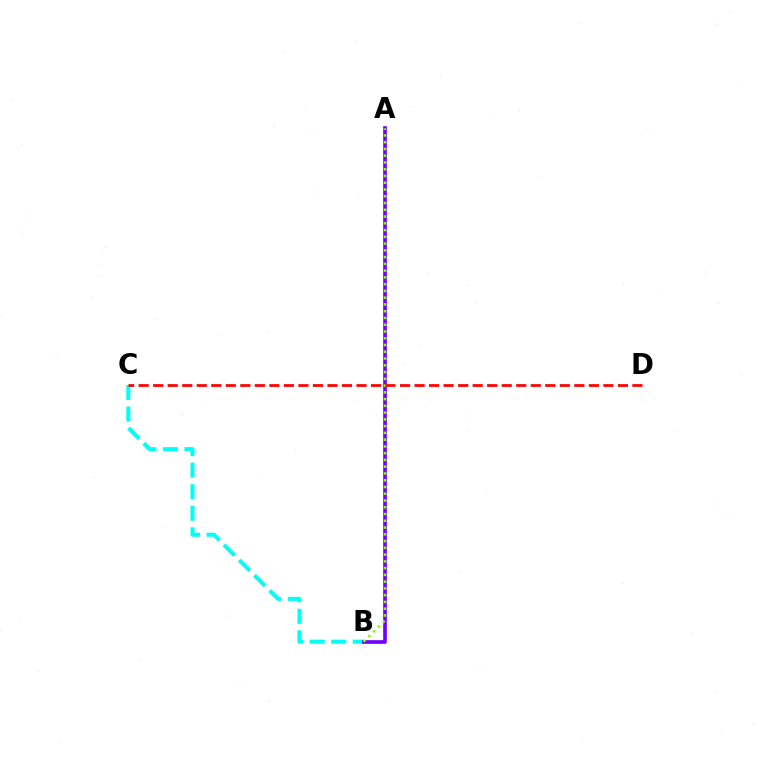{('B', 'C'): [{'color': '#00fff6', 'line_style': 'dashed', 'thickness': 2.93}], ('A', 'B'): [{'color': '#7200ff', 'line_style': 'solid', 'thickness': 2.64}, {'color': '#84ff00', 'line_style': 'dotted', 'thickness': 1.84}], ('C', 'D'): [{'color': '#ff0000', 'line_style': 'dashed', 'thickness': 1.97}]}